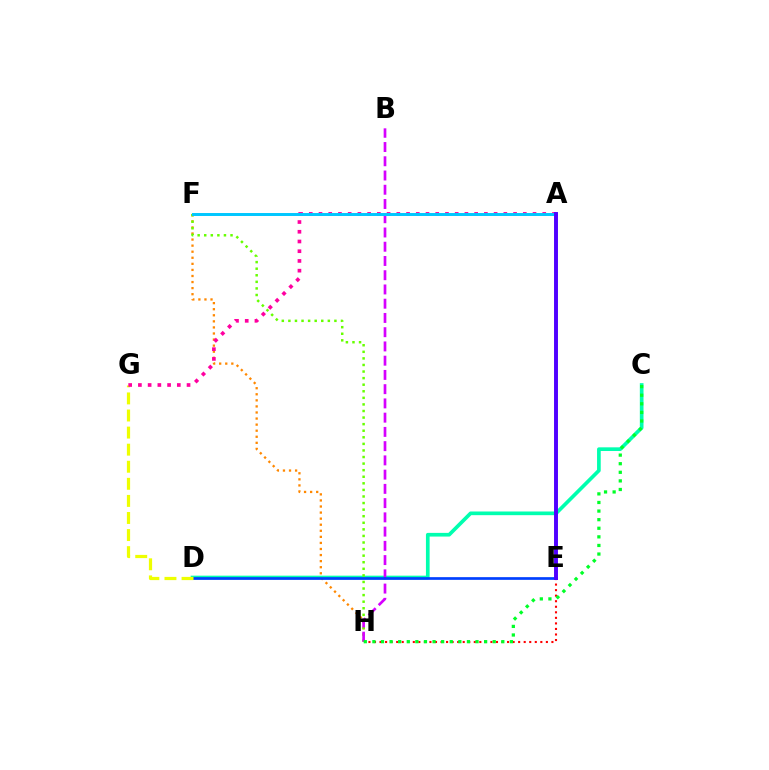{('C', 'D'): [{'color': '#00ffaf', 'line_style': 'solid', 'thickness': 2.65}], ('F', 'H'): [{'color': '#ff8800', 'line_style': 'dotted', 'thickness': 1.65}, {'color': '#66ff00', 'line_style': 'dotted', 'thickness': 1.79}], ('E', 'H'): [{'color': '#ff0000', 'line_style': 'dotted', 'thickness': 1.51}], ('B', 'H'): [{'color': '#d600ff', 'line_style': 'dashed', 'thickness': 1.94}], ('C', 'H'): [{'color': '#00ff27', 'line_style': 'dotted', 'thickness': 2.34}], ('D', 'E'): [{'color': '#003fff', 'line_style': 'solid', 'thickness': 1.94}], ('D', 'G'): [{'color': '#eeff00', 'line_style': 'dashed', 'thickness': 2.32}], ('A', 'G'): [{'color': '#ff00a0', 'line_style': 'dotted', 'thickness': 2.64}], ('A', 'F'): [{'color': '#00c7ff', 'line_style': 'solid', 'thickness': 2.13}], ('A', 'E'): [{'color': '#4f00ff', 'line_style': 'solid', 'thickness': 2.83}]}